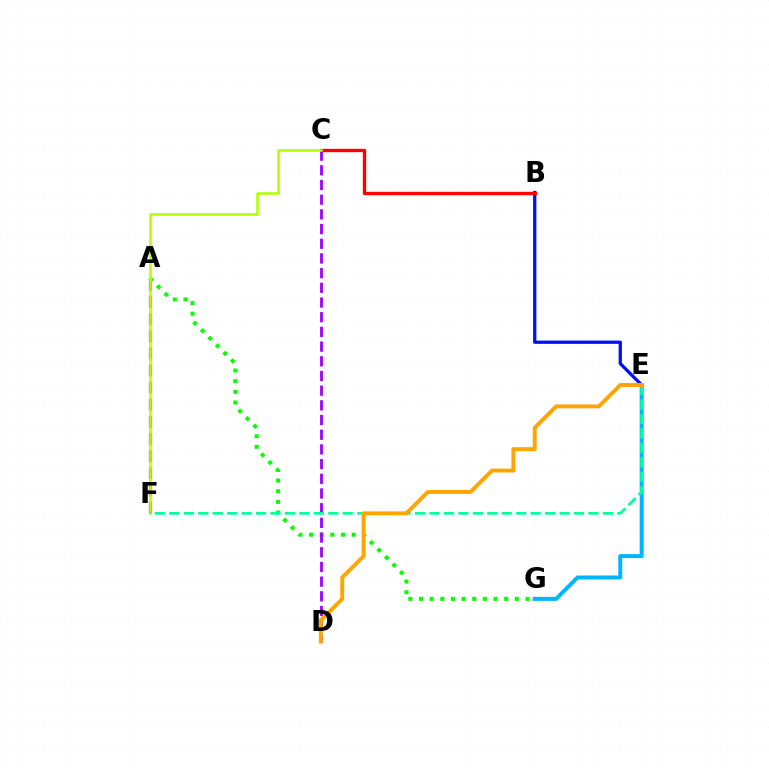{('A', 'F'): [{'color': '#ff00bd', 'line_style': 'dashed', 'thickness': 2.33}], ('A', 'G'): [{'color': '#08ff00', 'line_style': 'dotted', 'thickness': 2.89}], ('C', 'D'): [{'color': '#9b00ff', 'line_style': 'dashed', 'thickness': 2.0}], ('B', 'E'): [{'color': '#0010ff', 'line_style': 'solid', 'thickness': 2.36}], ('B', 'C'): [{'color': '#ff0000', 'line_style': 'solid', 'thickness': 2.42}], ('C', 'F'): [{'color': '#b3ff00', 'line_style': 'solid', 'thickness': 1.82}], ('E', 'G'): [{'color': '#00b5ff', 'line_style': 'solid', 'thickness': 2.87}], ('E', 'F'): [{'color': '#00ff9d', 'line_style': 'dashed', 'thickness': 1.96}], ('D', 'E'): [{'color': '#ffa500', 'line_style': 'solid', 'thickness': 2.82}]}